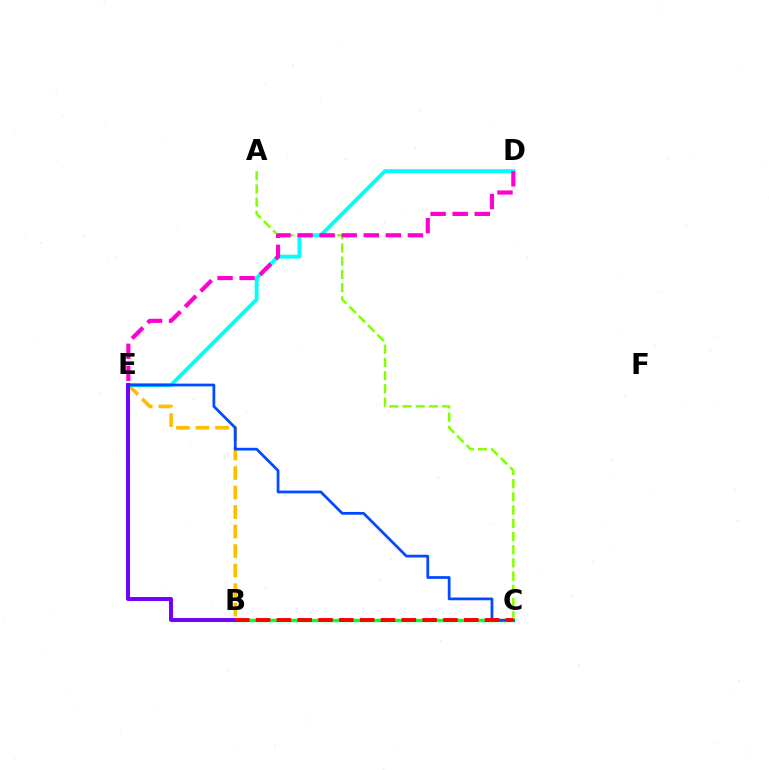{('B', 'E'): [{'color': '#ffbd00', 'line_style': 'dashed', 'thickness': 2.65}, {'color': '#7200ff', 'line_style': 'solid', 'thickness': 2.86}], ('A', 'C'): [{'color': '#84ff00', 'line_style': 'dashed', 'thickness': 1.79}], ('B', 'C'): [{'color': '#00ff39', 'line_style': 'solid', 'thickness': 2.45}, {'color': '#ff0000', 'line_style': 'dashed', 'thickness': 2.83}], ('D', 'E'): [{'color': '#00fff6', 'line_style': 'solid', 'thickness': 2.8}, {'color': '#ff00cf', 'line_style': 'dashed', 'thickness': 3.0}], ('C', 'E'): [{'color': '#004bff', 'line_style': 'solid', 'thickness': 1.98}]}